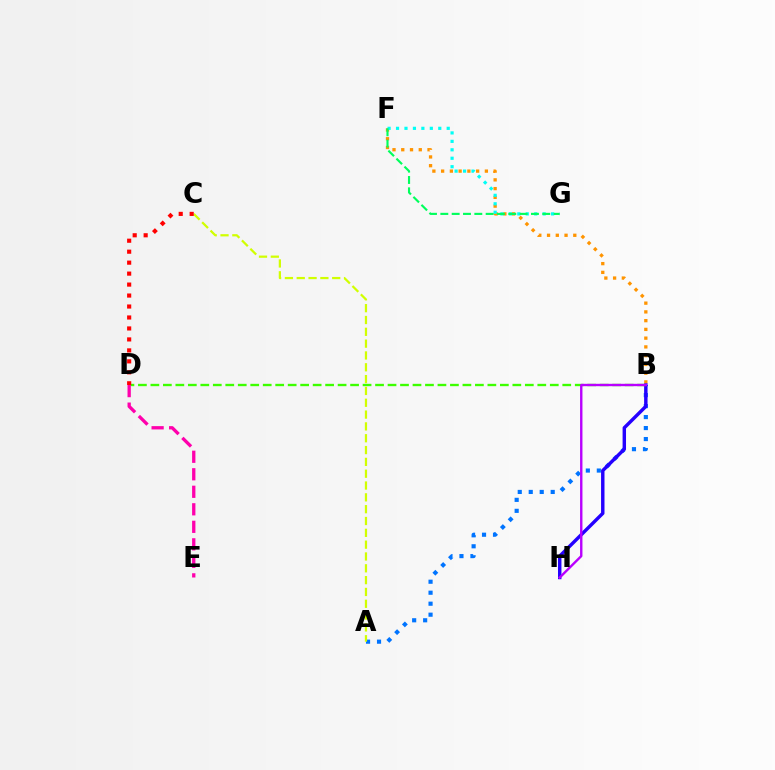{('B', 'F'): [{'color': '#ff9400', 'line_style': 'dotted', 'thickness': 2.38}], ('F', 'G'): [{'color': '#00fff6', 'line_style': 'dotted', 'thickness': 2.29}, {'color': '#00ff5c', 'line_style': 'dashed', 'thickness': 1.54}], ('A', 'B'): [{'color': '#0074ff', 'line_style': 'dotted', 'thickness': 2.99}], ('B', 'H'): [{'color': '#2500ff', 'line_style': 'solid', 'thickness': 2.47}, {'color': '#b900ff', 'line_style': 'solid', 'thickness': 1.71}], ('B', 'D'): [{'color': '#3dff00', 'line_style': 'dashed', 'thickness': 1.7}], ('A', 'C'): [{'color': '#d1ff00', 'line_style': 'dashed', 'thickness': 1.61}], ('D', 'E'): [{'color': '#ff00ac', 'line_style': 'dashed', 'thickness': 2.38}], ('C', 'D'): [{'color': '#ff0000', 'line_style': 'dotted', 'thickness': 2.98}]}